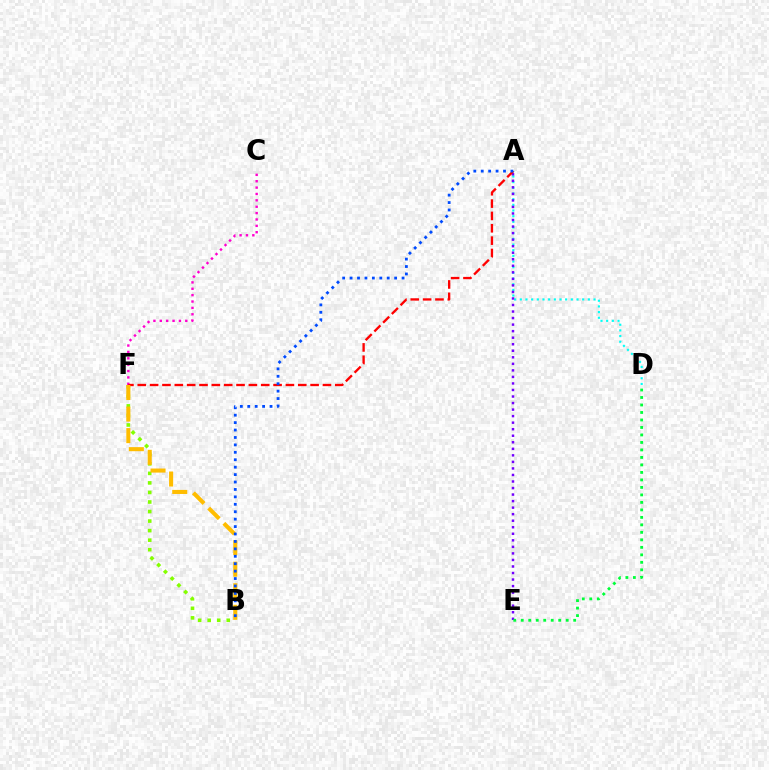{('A', 'D'): [{'color': '#00fff6', 'line_style': 'dotted', 'thickness': 1.54}], ('C', 'F'): [{'color': '#ff00cf', 'line_style': 'dotted', 'thickness': 1.73}], ('A', 'E'): [{'color': '#7200ff', 'line_style': 'dotted', 'thickness': 1.78}], ('B', 'F'): [{'color': '#84ff00', 'line_style': 'dotted', 'thickness': 2.59}, {'color': '#ffbd00', 'line_style': 'dashed', 'thickness': 2.93}], ('A', 'F'): [{'color': '#ff0000', 'line_style': 'dashed', 'thickness': 1.68}], ('D', 'E'): [{'color': '#00ff39', 'line_style': 'dotted', 'thickness': 2.04}], ('A', 'B'): [{'color': '#004bff', 'line_style': 'dotted', 'thickness': 2.02}]}